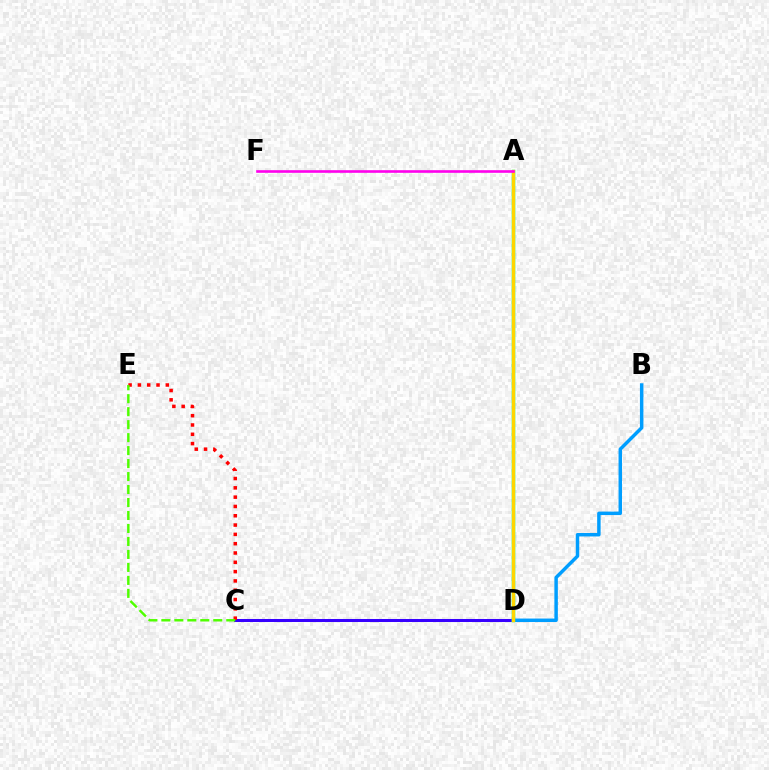{('C', 'D'): [{'color': '#3700ff', 'line_style': 'solid', 'thickness': 2.18}], ('B', 'D'): [{'color': '#009eff', 'line_style': 'solid', 'thickness': 2.49}], ('A', 'D'): [{'color': '#00ff86', 'line_style': 'solid', 'thickness': 2.5}, {'color': '#ffd500', 'line_style': 'solid', 'thickness': 2.37}], ('C', 'E'): [{'color': '#ff0000', 'line_style': 'dotted', 'thickness': 2.53}, {'color': '#4fff00', 'line_style': 'dashed', 'thickness': 1.76}], ('A', 'F'): [{'color': '#ff00ed', 'line_style': 'solid', 'thickness': 1.89}]}